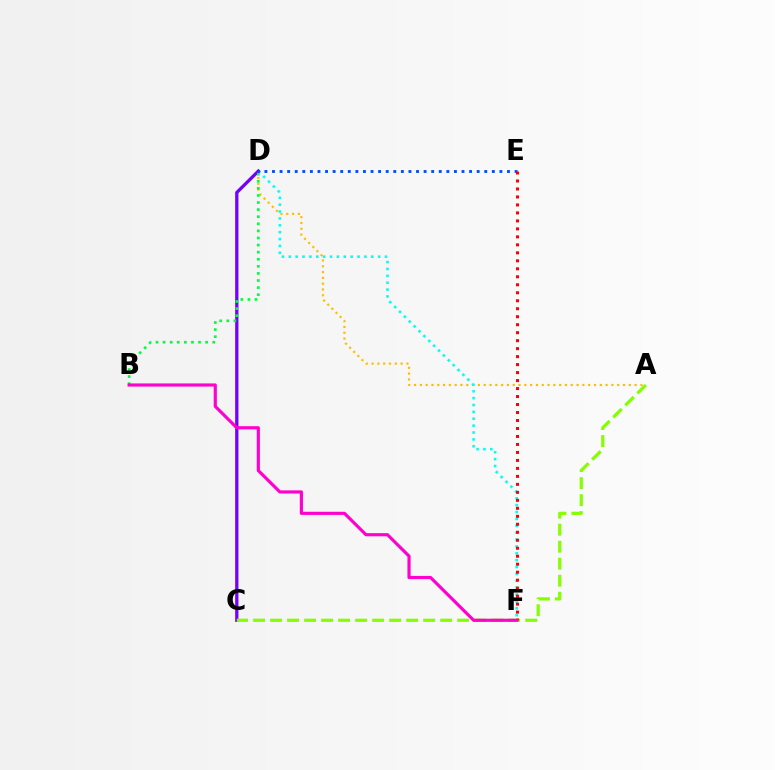{('A', 'D'): [{'color': '#ffbd00', 'line_style': 'dotted', 'thickness': 1.58}], ('D', 'F'): [{'color': '#00fff6', 'line_style': 'dotted', 'thickness': 1.87}], ('C', 'D'): [{'color': '#7200ff', 'line_style': 'solid', 'thickness': 2.36}], ('A', 'C'): [{'color': '#84ff00', 'line_style': 'dashed', 'thickness': 2.31}], ('B', 'D'): [{'color': '#00ff39', 'line_style': 'dotted', 'thickness': 1.93}], ('D', 'E'): [{'color': '#004bff', 'line_style': 'dotted', 'thickness': 2.06}], ('E', 'F'): [{'color': '#ff0000', 'line_style': 'dotted', 'thickness': 2.17}], ('B', 'F'): [{'color': '#ff00cf', 'line_style': 'solid', 'thickness': 2.27}]}